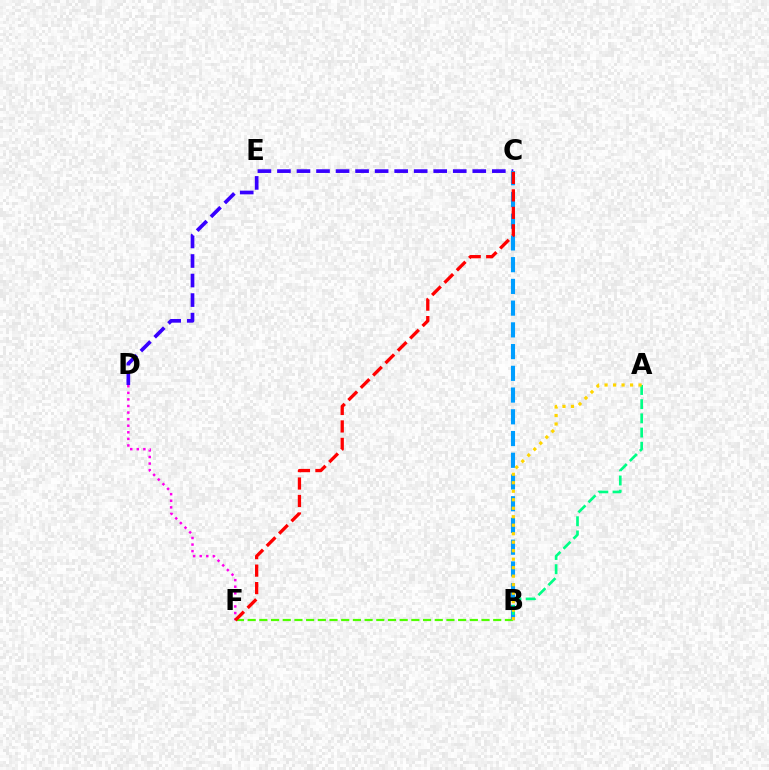{('B', 'F'): [{'color': '#4fff00', 'line_style': 'dashed', 'thickness': 1.59}], ('D', 'F'): [{'color': '#ff00ed', 'line_style': 'dotted', 'thickness': 1.79}], ('C', 'D'): [{'color': '#3700ff', 'line_style': 'dashed', 'thickness': 2.65}], ('B', 'C'): [{'color': '#009eff', 'line_style': 'dashed', 'thickness': 2.95}], ('C', 'F'): [{'color': '#ff0000', 'line_style': 'dashed', 'thickness': 2.37}], ('A', 'B'): [{'color': '#00ff86', 'line_style': 'dashed', 'thickness': 1.93}, {'color': '#ffd500', 'line_style': 'dotted', 'thickness': 2.31}]}